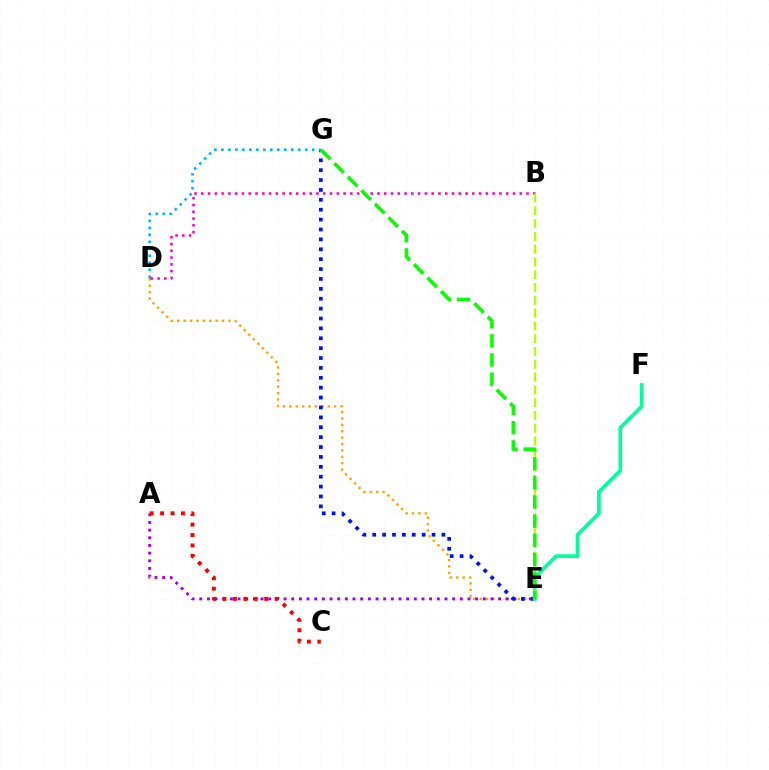{('D', 'E'): [{'color': '#ffa500', 'line_style': 'dotted', 'thickness': 1.74}], ('A', 'E'): [{'color': '#9b00ff', 'line_style': 'dotted', 'thickness': 2.08}], ('A', 'C'): [{'color': '#ff0000', 'line_style': 'dotted', 'thickness': 2.83}], ('E', 'G'): [{'color': '#0010ff', 'line_style': 'dotted', 'thickness': 2.69}, {'color': '#08ff00', 'line_style': 'dashed', 'thickness': 2.6}], ('D', 'G'): [{'color': '#00b5ff', 'line_style': 'dotted', 'thickness': 1.9}], ('E', 'F'): [{'color': '#00ff9d', 'line_style': 'solid', 'thickness': 2.66}], ('B', 'D'): [{'color': '#ff00bd', 'line_style': 'dotted', 'thickness': 1.84}], ('B', 'E'): [{'color': '#b3ff00', 'line_style': 'dashed', 'thickness': 1.74}]}